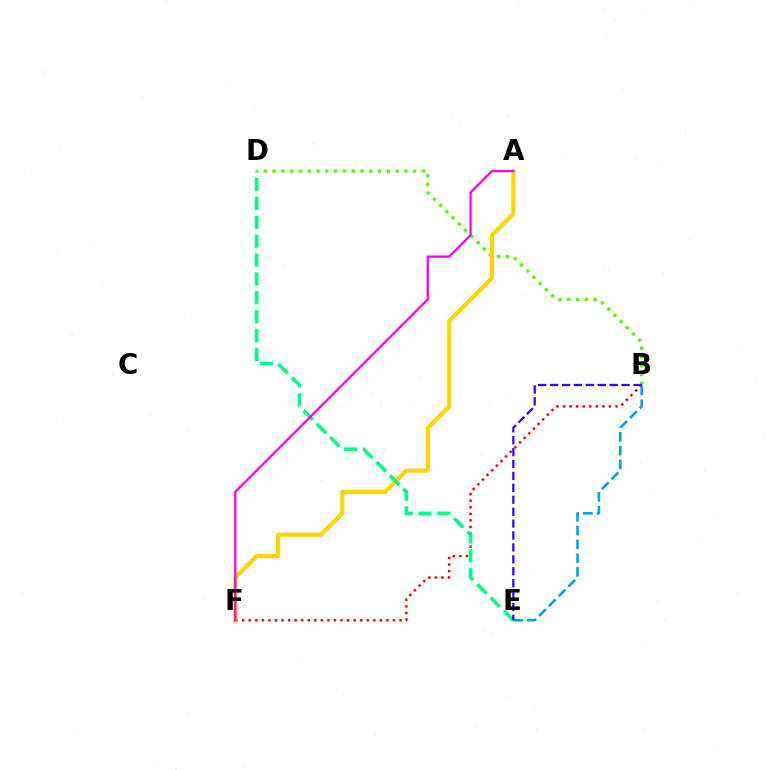{('B', 'F'): [{'color': '#ff0000', 'line_style': 'dotted', 'thickness': 1.78}], ('B', 'D'): [{'color': '#4fff00', 'line_style': 'dotted', 'thickness': 2.39}], ('A', 'F'): [{'color': '#ffd500', 'line_style': 'solid', 'thickness': 2.98}, {'color': '#ff00ed', 'line_style': 'solid', 'thickness': 1.65}], ('D', 'E'): [{'color': '#00ff86', 'line_style': 'dashed', 'thickness': 2.57}], ('B', 'E'): [{'color': '#009eff', 'line_style': 'dashed', 'thickness': 1.87}, {'color': '#3700ff', 'line_style': 'dashed', 'thickness': 1.62}]}